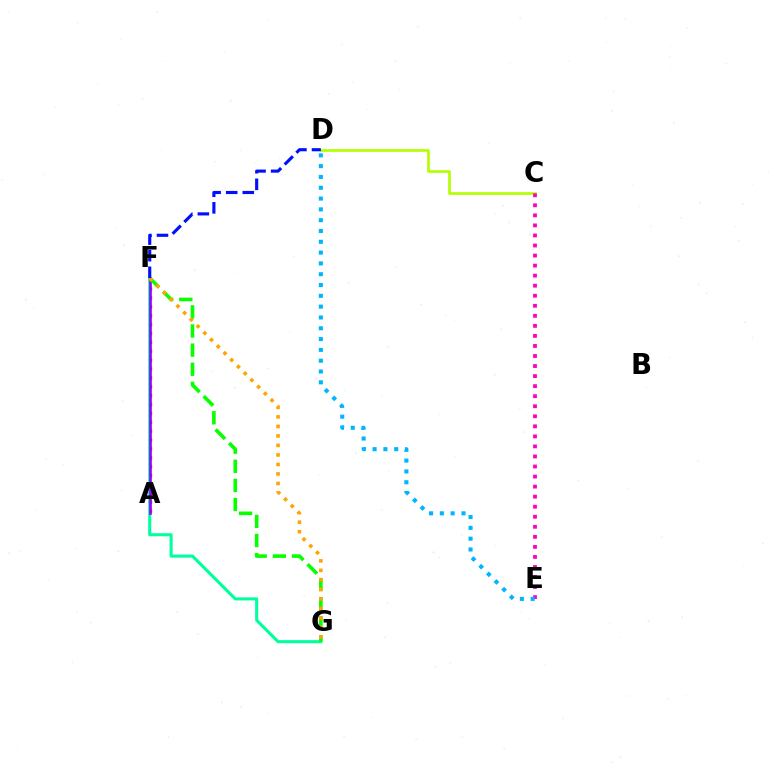{('A', 'F'): [{'color': '#ff0000', 'line_style': 'dotted', 'thickness': 2.41}, {'color': '#9b00ff', 'line_style': 'solid', 'thickness': 1.89}], ('F', 'G'): [{'color': '#00ff9d', 'line_style': 'solid', 'thickness': 2.21}, {'color': '#08ff00', 'line_style': 'dashed', 'thickness': 2.6}, {'color': '#ffa500', 'line_style': 'dotted', 'thickness': 2.58}], ('C', 'D'): [{'color': '#b3ff00', 'line_style': 'solid', 'thickness': 1.92}], ('C', 'E'): [{'color': '#ff00bd', 'line_style': 'dotted', 'thickness': 2.73}], ('D', 'E'): [{'color': '#00b5ff', 'line_style': 'dotted', 'thickness': 2.94}], ('D', 'F'): [{'color': '#0010ff', 'line_style': 'dashed', 'thickness': 2.25}]}